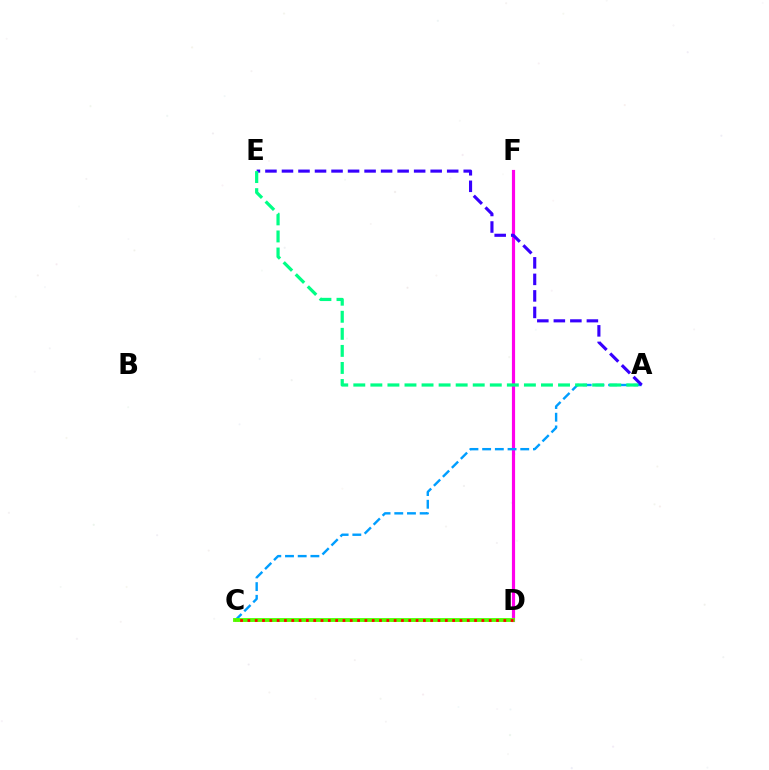{('C', 'D'): [{'color': '#ffd500', 'line_style': 'dotted', 'thickness': 1.91}, {'color': '#4fff00', 'line_style': 'solid', 'thickness': 2.77}, {'color': '#ff0000', 'line_style': 'dotted', 'thickness': 1.99}], ('D', 'F'): [{'color': '#ff00ed', 'line_style': 'solid', 'thickness': 2.28}], ('A', 'C'): [{'color': '#009eff', 'line_style': 'dashed', 'thickness': 1.73}], ('A', 'E'): [{'color': '#3700ff', 'line_style': 'dashed', 'thickness': 2.24}, {'color': '#00ff86', 'line_style': 'dashed', 'thickness': 2.32}]}